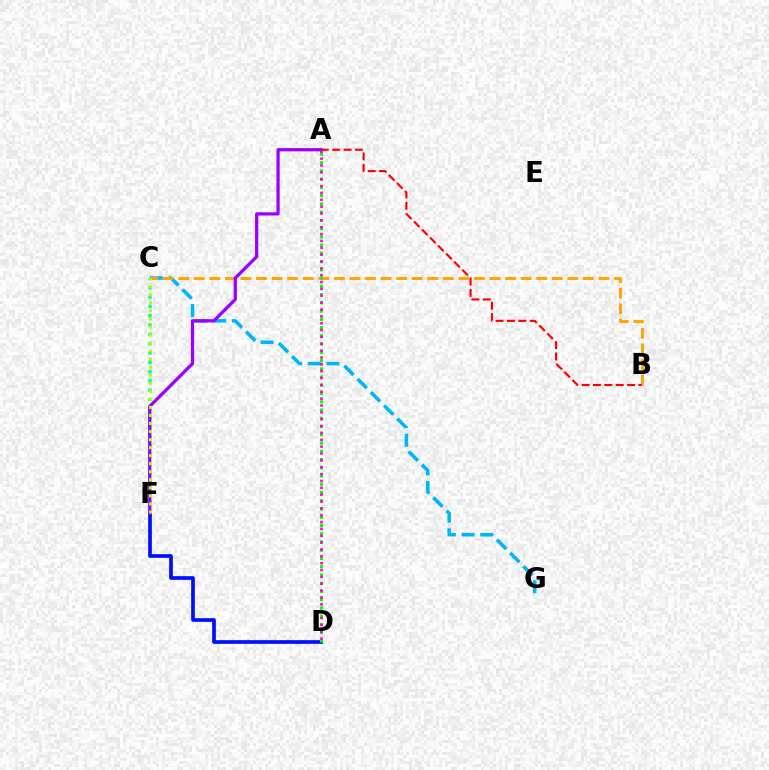{('C', 'G'): [{'color': '#00b5ff', 'line_style': 'dashed', 'thickness': 2.54}], ('C', 'F'): [{'color': '#00ff9d', 'line_style': 'dotted', 'thickness': 2.53}, {'color': '#b3ff00', 'line_style': 'dotted', 'thickness': 2.19}], ('B', 'C'): [{'color': '#ffa500', 'line_style': 'dashed', 'thickness': 2.11}], ('D', 'F'): [{'color': '#0010ff', 'line_style': 'solid', 'thickness': 2.66}], ('A', 'D'): [{'color': '#08ff00', 'line_style': 'dotted', 'thickness': 2.24}, {'color': '#ff00bd', 'line_style': 'dotted', 'thickness': 1.86}], ('A', 'B'): [{'color': '#ff0000', 'line_style': 'dashed', 'thickness': 1.55}], ('A', 'F'): [{'color': '#9b00ff', 'line_style': 'solid', 'thickness': 2.33}]}